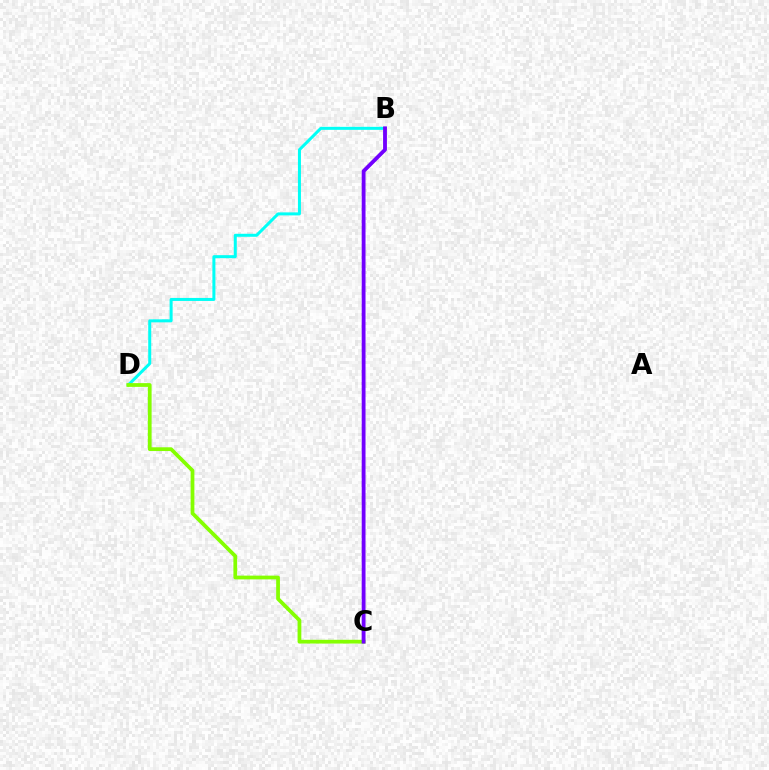{('B', 'D'): [{'color': '#00fff6', 'line_style': 'solid', 'thickness': 2.17}], ('C', 'D'): [{'color': '#84ff00', 'line_style': 'solid', 'thickness': 2.71}], ('B', 'C'): [{'color': '#ff0000', 'line_style': 'solid', 'thickness': 1.71}, {'color': '#7200ff', 'line_style': 'solid', 'thickness': 2.74}]}